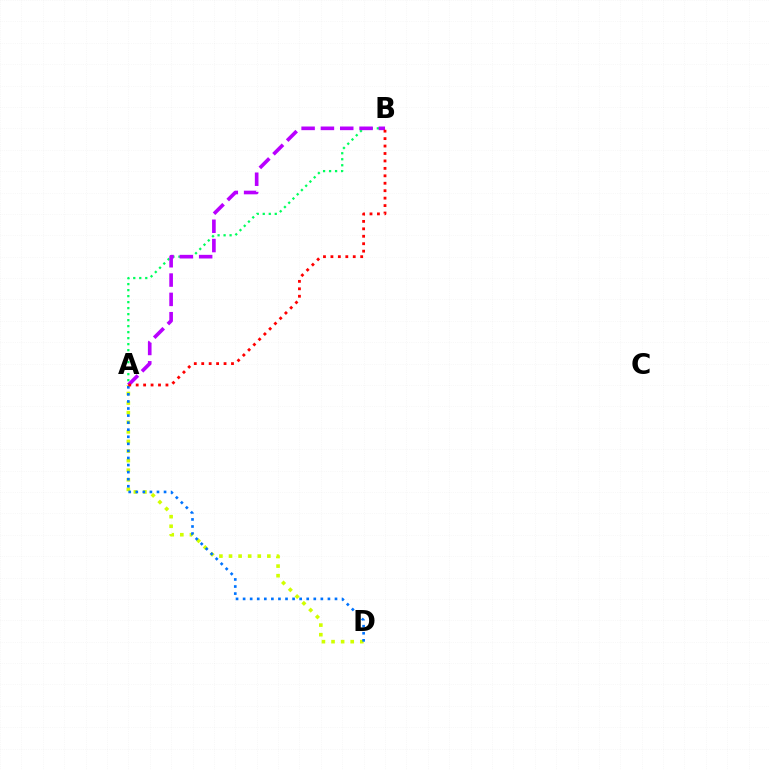{('A', 'B'): [{'color': '#00ff5c', 'line_style': 'dotted', 'thickness': 1.63}, {'color': '#b900ff', 'line_style': 'dashed', 'thickness': 2.62}, {'color': '#ff0000', 'line_style': 'dotted', 'thickness': 2.02}], ('A', 'D'): [{'color': '#d1ff00', 'line_style': 'dotted', 'thickness': 2.61}, {'color': '#0074ff', 'line_style': 'dotted', 'thickness': 1.92}]}